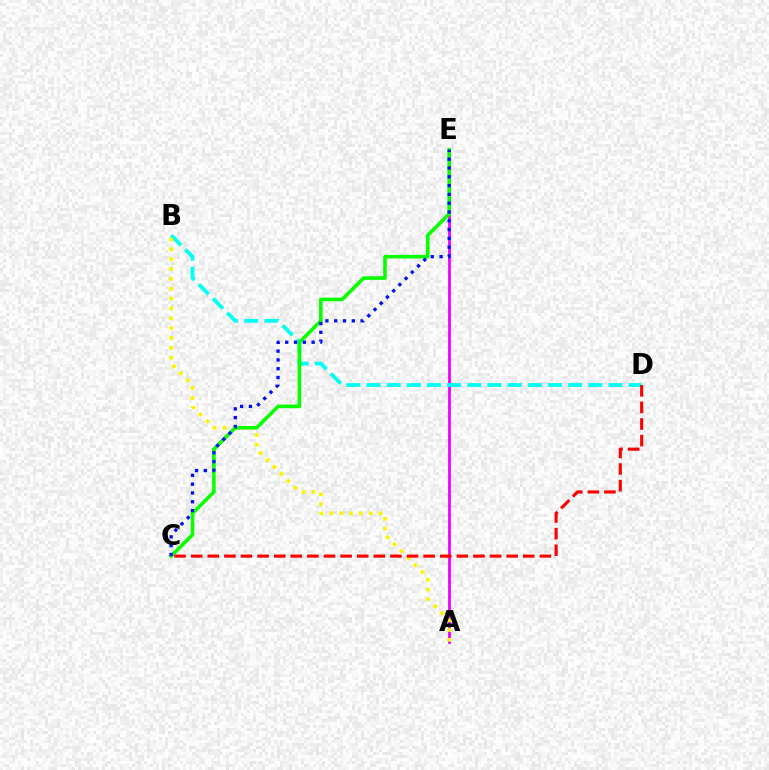{('A', 'E'): [{'color': '#ee00ff', 'line_style': 'solid', 'thickness': 2.0}], ('B', 'D'): [{'color': '#00fff6', 'line_style': 'dashed', 'thickness': 2.74}], ('A', 'B'): [{'color': '#fcf500', 'line_style': 'dotted', 'thickness': 2.67}], ('C', 'E'): [{'color': '#08ff00', 'line_style': 'solid', 'thickness': 2.58}, {'color': '#0010ff', 'line_style': 'dotted', 'thickness': 2.39}], ('C', 'D'): [{'color': '#ff0000', 'line_style': 'dashed', 'thickness': 2.26}]}